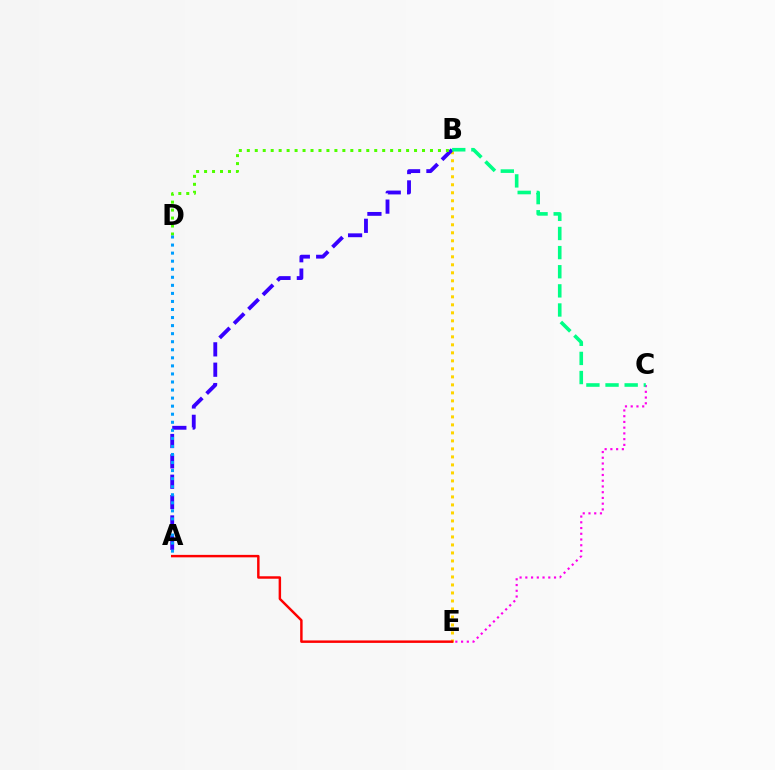{('B', 'E'): [{'color': '#ffd500', 'line_style': 'dotted', 'thickness': 2.17}], ('A', 'B'): [{'color': '#3700ff', 'line_style': 'dashed', 'thickness': 2.77}], ('C', 'E'): [{'color': '#ff00ed', 'line_style': 'dotted', 'thickness': 1.56}], ('B', 'C'): [{'color': '#00ff86', 'line_style': 'dashed', 'thickness': 2.6}], ('B', 'D'): [{'color': '#4fff00', 'line_style': 'dotted', 'thickness': 2.16}], ('A', 'D'): [{'color': '#009eff', 'line_style': 'dotted', 'thickness': 2.19}], ('A', 'E'): [{'color': '#ff0000', 'line_style': 'solid', 'thickness': 1.77}]}